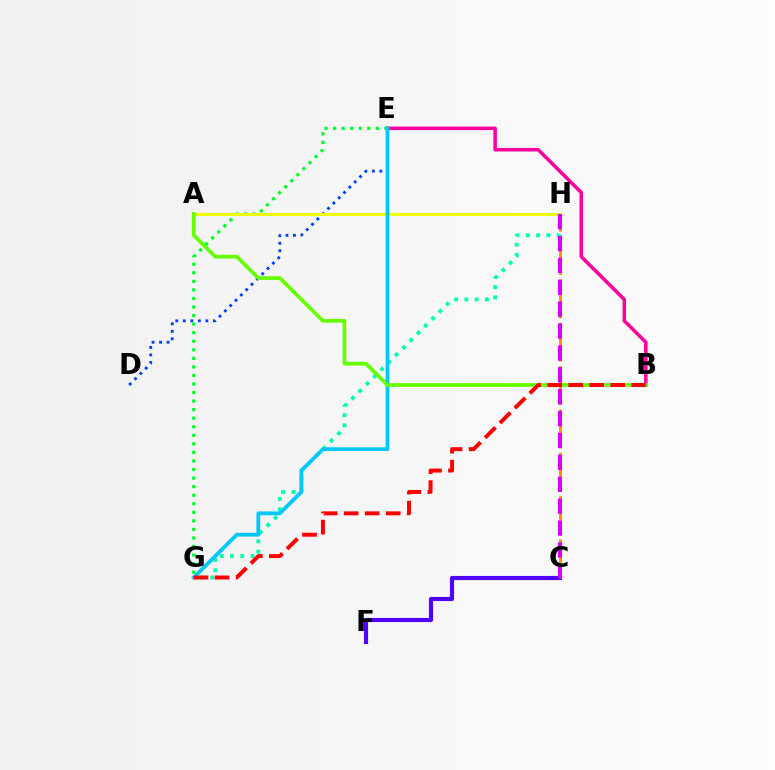{('C', 'F'): [{'color': '#4f00ff', 'line_style': 'solid', 'thickness': 2.98}], ('B', 'E'): [{'color': '#ff00a0', 'line_style': 'solid', 'thickness': 2.54}], ('D', 'E'): [{'color': '#003fff', 'line_style': 'dotted', 'thickness': 2.04}], ('C', 'H'): [{'color': '#ff8800', 'line_style': 'dashed', 'thickness': 1.96}, {'color': '#d600ff', 'line_style': 'dashed', 'thickness': 2.97}], ('E', 'G'): [{'color': '#00ff27', 'line_style': 'dotted', 'thickness': 2.32}, {'color': '#00c7ff', 'line_style': 'solid', 'thickness': 2.74}], ('G', 'H'): [{'color': '#00ffaf', 'line_style': 'dotted', 'thickness': 2.79}], ('A', 'H'): [{'color': '#eeff00', 'line_style': 'solid', 'thickness': 2.21}], ('A', 'B'): [{'color': '#66ff00', 'line_style': 'solid', 'thickness': 2.69}], ('B', 'G'): [{'color': '#ff0000', 'line_style': 'dashed', 'thickness': 2.85}]}